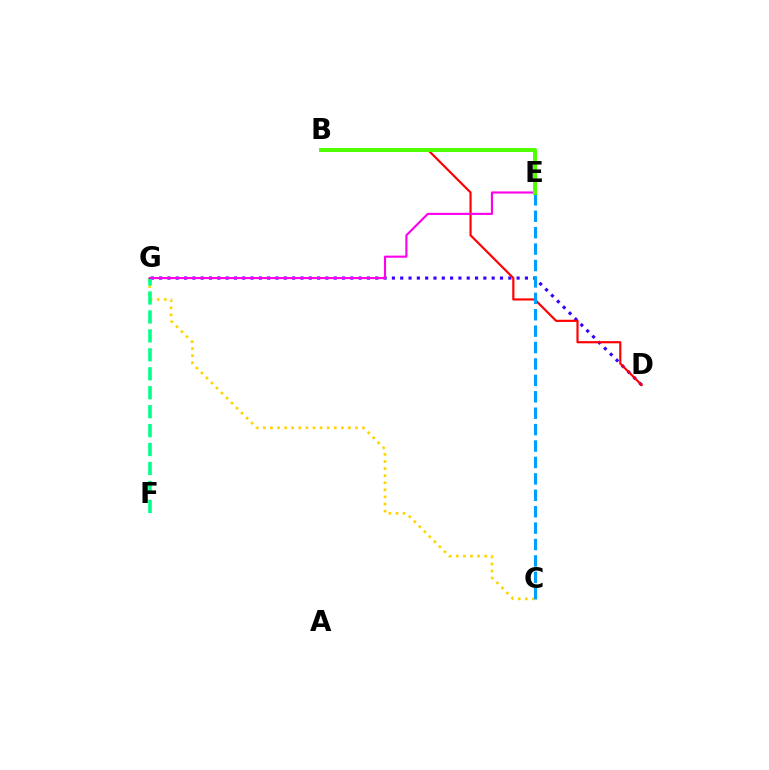{('C', 'G'): [{'color': '#ffd500', 'line_style': 'dotted', 'thickness': 1.93}], ('D', 'G'): [{'color': '#3700ff', 'line_style': 'dotted', 'thickness': 2.26}], ('F', 'G'): [{'color': '#00ff86', 'line_style': 'dashed', 'thickness': 2.57}], ('B', 'D'): [{'color': '#ff0000', 'line_style': 'solid', 'thickness': 1.56}], ('E', 'G'): [{'color': '#ff00ed', 'line_style': 'solid', 'thickness': 1.54}], ('C', 'E'): [{'color': '#009eff', 'line_style': 'dashed', 'thickness': 2.23}], ('B', 'E'): [{'color': '#4fff00', 'line_style': 'solid', 'thickness': 2.87}]}